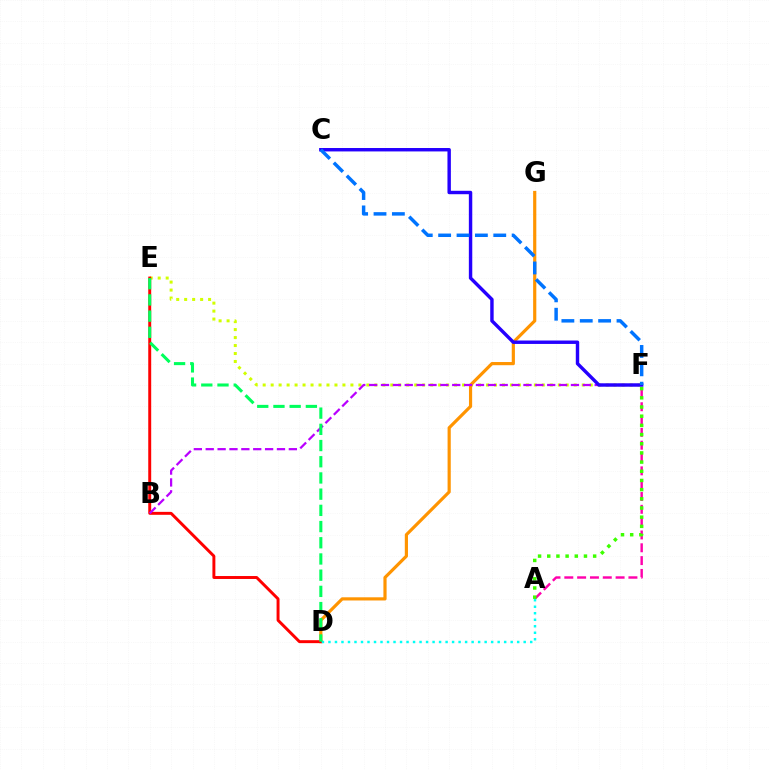{('E', 'F'): [{'color': '#d1ff00', 'line_style': 'dotted', 'thickness': 2.17}], ('D', 'G'): [{'color': '#ff9400', 'line_style': 'solid', 'thickness': 2.29}], ('A', 'F'): [{'color': '#ff00ac', 'line_style': 'dashed', 'thickness': 1.74}, {'color': '#3dff00', 'line_style': 'dotted', 'thickness': 2.49}], ('D', 'E'): [{'color': '#ff0000', 'line_style': 'solid', 'thickness': 2.12}, {'color': '#00ff5c', 'line_style': 'dashed', 'thickness': 2.2}], ('A', 'D'): [{'color': '#00fff6', 'line_style': 'dotted', 'thickness': 1.77}], ('B', 'F'): [{'color': '#b900ff', 'line_style': 'dashed', 'thickness': 1.61}], ('C', 'F'): [{'color': '#2500ff', 'line_style': 'solid', 'thickness': 2.46}, {'color': '#0074ff', 'line_style': 'dashed', 'thickness': 2.5}]}